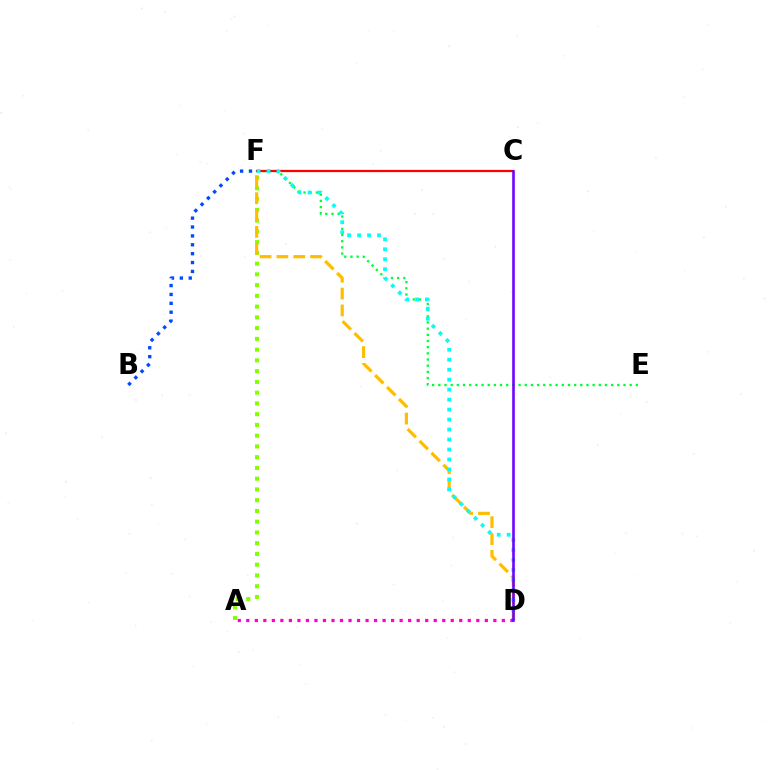{('E', 'F'): [{'color': '#00ff39', 'line_style': 'dotted', 'thickness': 1.68}], ('C', 'F'): [{'color': '#ff0000', 'line_style': 'solid', 'thickness': 1.61}], ('A', 'F'): [{'color': '#84ff00', 'line_style': 'dotted', 'thickness': 2.92}], ('B', 'F'): [{'color': '#004bff', 'line_style': 'dotted', 'thickness': 2.41}], ('D', 'F'): [{'color': '#ffbd00', 'line_style': 'dashed', 'thickness': 2.29}, {'color': '#00fff6', 'line_style': 'dotted', 'thickness': 2.71}], ('A', 'D'): [{'color': '#ff00cf', 'line_style': 'dotted', 'thickness': 2.31}], ('C', 'D'): [{'color': '#7200ff', 'line_style': 'solid', 'thickness': 1.86}]}